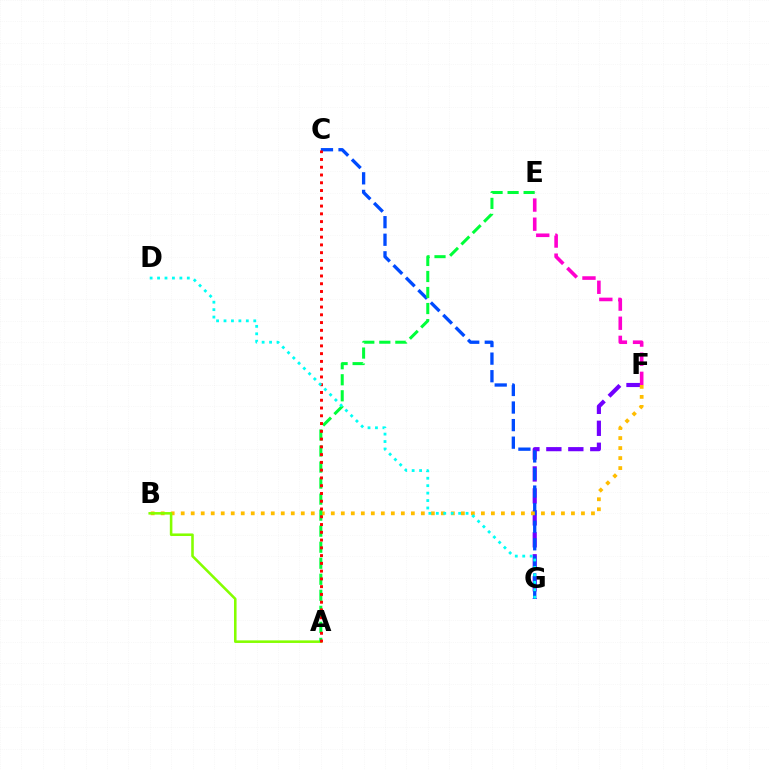{('F', 'G'): [{'color': '#7200ff', 'line_style': 'dashed', 'thickness': 2.98}], ('C', 'G'): [{'color': '#004bff', 'line_style': 'dashed', 'thickness': 2.39}], ('B', 'F'): [{'color': '#ffbd00', 'line_style': 'dotted', 'thickness': 2.72}], ('A', 'B'): [{'color': '#84ff00', 'line_style': 'solid', 'thickness': 1.85}], ('A', 'E'): [{'color': '#00ff39', 'line_style': 'dashed', 'thickness': 2.18}], ('A', 'C'): [{'color': '#ff0000', 'line_style': 'dotted', 'thickness': 2.11}], ('E', 'F'): [{'color': '#ff00cf', 'line_style': 'dashed', 'thickness': 2.6}], ('D', 'G'): [{'color': '#00fff6', 'line_style': 'dotted', 'thickness': 2.02}]}